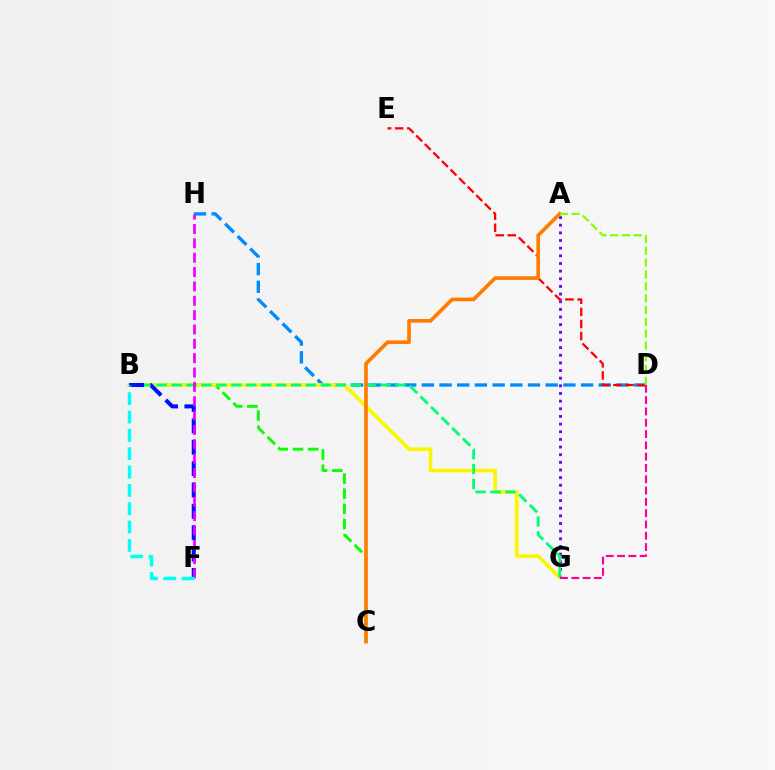{('A', 'G'): [{'color': '#7200ff', 'line_style': 'dotted', 'thickness': 2.08}], ('B', 'C'): [{'color': '#08ff00', 'line_style': 'dashed', 'thickness': 2.06}], ('D', 'H'): [{'color': '#008cff', 'line_style': 'dashed', 'thickness': 2.4}], ('D', 'E'): [{'color': '#ff0000', 'line_style': 'dashed', 'thickness': 1.64}], ('B', 'G'): [{'color': '#fcf500', 'line_style': 'solid', 'thickness': 2.58}, {'color': '#00ff74', 'line_style': 'dashed', 'thickness': 2.03}], ('A', 'C'): [{'color': '#ff7c00', 'line_style': 'solid', 'thickness': 2.64}], ('B', 'F'): [{'color': '#0010ff', 'line_style': 'dashed', 'thickness': 2.9}, {'color': '#00fff6', 'line_style': 'dashed', 'thickness': 2.49}], ('D', 'G'): [{'color': '#ff0094', 'line_style': 'dashed', 'thickness': 1.54}], ('F', 'H'): [{'color': '#ee00ff', 'line_style': 'dashed', 'thickness': 1.95}], ('A', 'D'): [{'color': '#84ff00', 'line_style': 'dashed', 'thickness': 1.61}]}